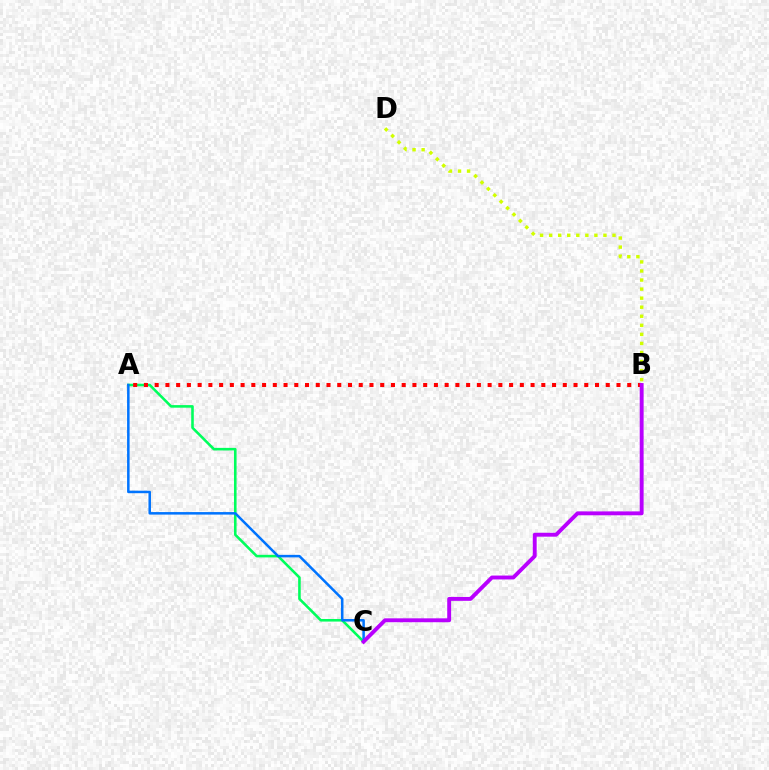{('A', 'C'): [{'color': '#00ff5c', 'line_style': 'solid', 'thickness': 1.86}, {'color': '#0074ff', 'line_style': 'solid', 'thickness': 1.81}], ('B', 'D'): [{'color': '#d1ff00', 'line_style': 'dotted', 'thickness': 2.46}], ('A', 'B'): [{'color': '#ff0000', 'line_style': 'dotted', 'thickness': 2.92}], ('B', 'C'): [{'color': '#b900ff', 'line_style': 'solid', 'thickness': 2.8}]}